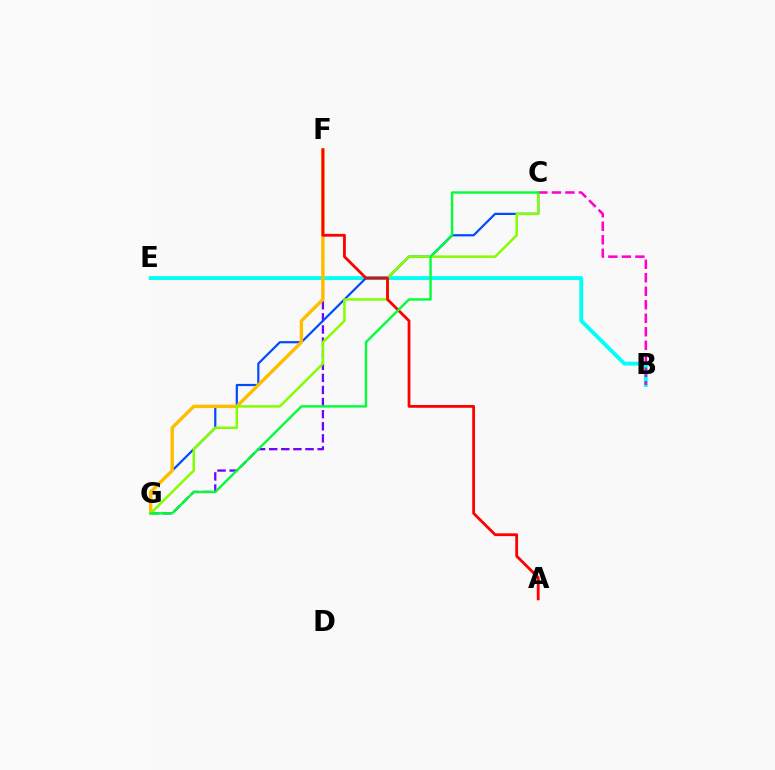{('F', 'G'): [{'color': '#7200ff', 'line_style': 'dashed', 'thickness': 1.64}, {'color': '#ffbd00', 'line_style': 'solid', 'thickness': 2.44}], ('B', 'E'): [{'color': '#00fff6', 'line_style': 'solid', 'thickness': 2.77}], ('C', 'G'): [{'color': '#004bff', 'line_style': 'solid', 'thickness': 1.59}, {'color': '#84ff00', 'line_style': 'solid', 'thickness': 1.8}, {'color': '#00ff39', 'line_style': 'solid', 'thickness': 1.72}], ('B', 'C'): [{'color': '#ff00cf', 'line_style': 'dashed', 'thickness': 1.83}], ('A', 'F'): [{'color': '#ff0000', 'line_style': 'solid', 'thickness': 2.01}]}